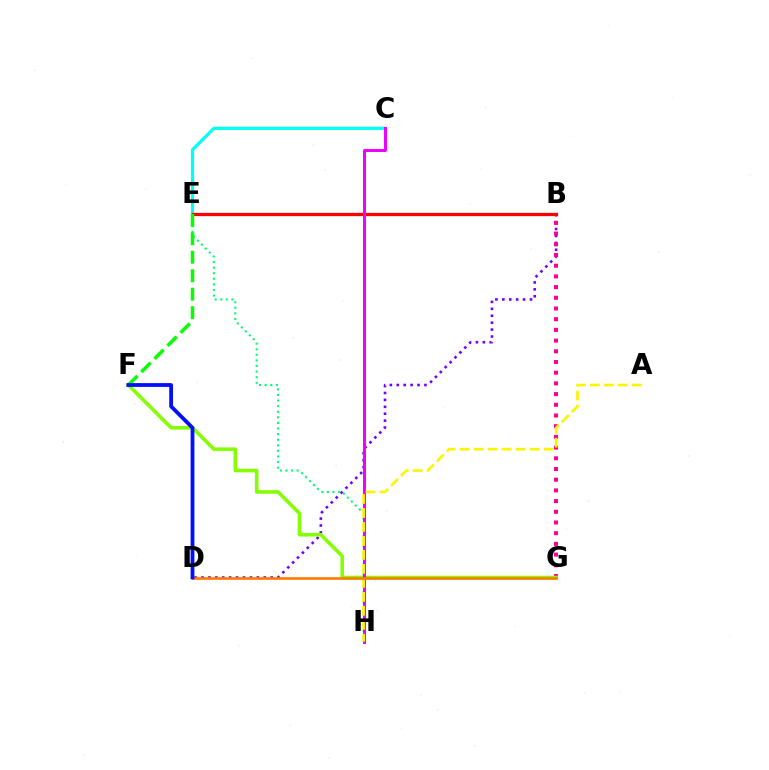{('B', 'D'): [{'color': '#7200ff', 'line_style': 'dotted', 'thickness': 1.88}], ('B', 'E'): [{'color': '#008cff', 'line_style': 'dotted', 'thickness': 1.83}, {'color': '#ff0000', 'line_style': 'solid', 'thickness': 2.35}], ('C', 'E'): [{'color': '#00fff6', 'line_style': 'solid', 'thickness': 2.31}], ('E', 'H'): [{'color': '#00ff74', 'line_style': 'dotted', 'thickness': 1.52}], ('B', 'G'): [{'color': '#ff0094', 'line_style': 'dotted', 'thickness': 2.91}], ('F', 'G'): [{'color': '#84ff00', 'line_style': 'solid', 'thickness': 2.56}], ('C', 'H'): [{'color': '#ee00ff', 'line_style': 'solid', 'thickness': 2.14}], ('A', 'H'): [{'color': '#fcf500', 'line_style': 'dashed', 'thickness': 1.9}], ('E', 'F'): [{'color': '#08ff00', 'line_style': 'dashed', 'thickness': 2.51}], ('D', 'G'): [{'color': '#ff7c00', 'line_style': 'solid', 'thickness': 1.93}], ('D', 'F'): [{'color': '#0010ff', 'line_style': 'solid', 'thickness': 2.73}]}